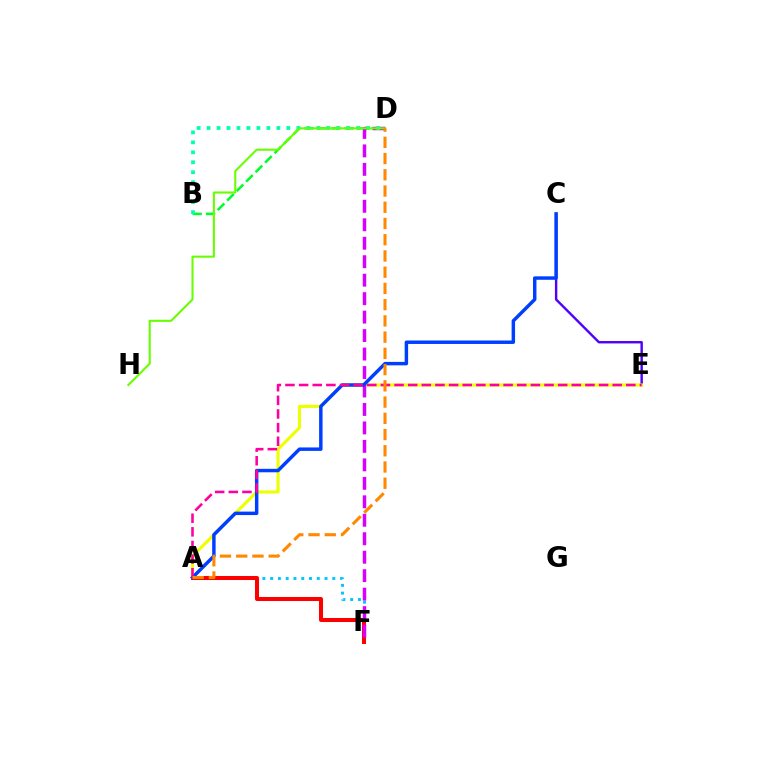{('B', 'D'): [{'color': '#00ff27', 'line_style': 'dashed', 'thickness': 1.82}, {'color': '#00ffaf', 'line_style': 'dotted', 'thickness': 2.71}], ('A', 'F'): [{'color': '#00c7ff', 'line_style': 'dotted', 'thickness': 2.11}, {'color': '#ff0000', 'line_style': 'solid', 'thickness': 2.9}], ('C', 'E'): [{'color': '#4f00ff', 'line_style': 'solid', 'thickness': 1.73}], ('A', 'E'): [{'color': '#eeff00', 'line_style': 'solid', 'thickness': 2.24}, {'color': '#ff00a0', 'line_style': 'dashed', 'thickness': 1.85}], ('D', 'F'): [{'color': '#d600ff', 'line_style': 'dashed', 'thickness': 2.51}], ('A', 'C'): [{'color': '#003fff', 'line_style': 'solid', 'thickness': 2.49}], ('D', 'H'): [{'color': '#66ff00', 'line_style': 'solid', 'thickness': 1.5}], ('A', 'D'): [{'color': '#ff8800', 'line_style': 'dashed', 'thickness': 2.21}]}